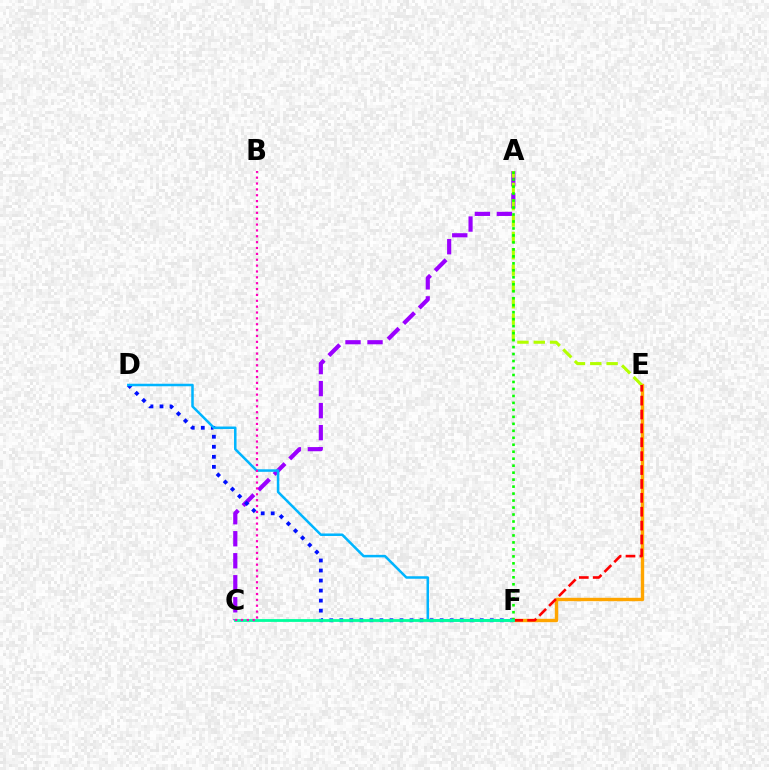{('A', 'C'): [{'color': '#9b00ff', 'line_style': 'dashed', 'thickness': 2.99}], ('D', 'F'): [{'color': '#0010ff', 'line_style': 'dotted', 'thickness': 2.73}, {'color': '#00b5ff', 'line_style': 'solid', 'thickness': 1.81}], ('E', 'F'): [{'color': '#ffa500', 'line_style': 'solid', 'thickness': 2.43}, {'color': '#ff0000', 'line_style': 'dashed', 'thickness': 1.89}], ('A', 'E'): [{'color': '#b3ff00', 'line_style': 'dashed', 'thickness': 2.22}], ('A', 'F'): [{'color': '#08ff00', 'line_style': 'dotted', 'thickness': 1.9}], ('C', 'F'): [{'color': '#00ff9d', 'line_style': 'solid', 'thickness': 2.02}], ('B', 'C'): [{'color': '#ff00bd', 'line_style': 'dotted', 'thickness': 1.59}]}